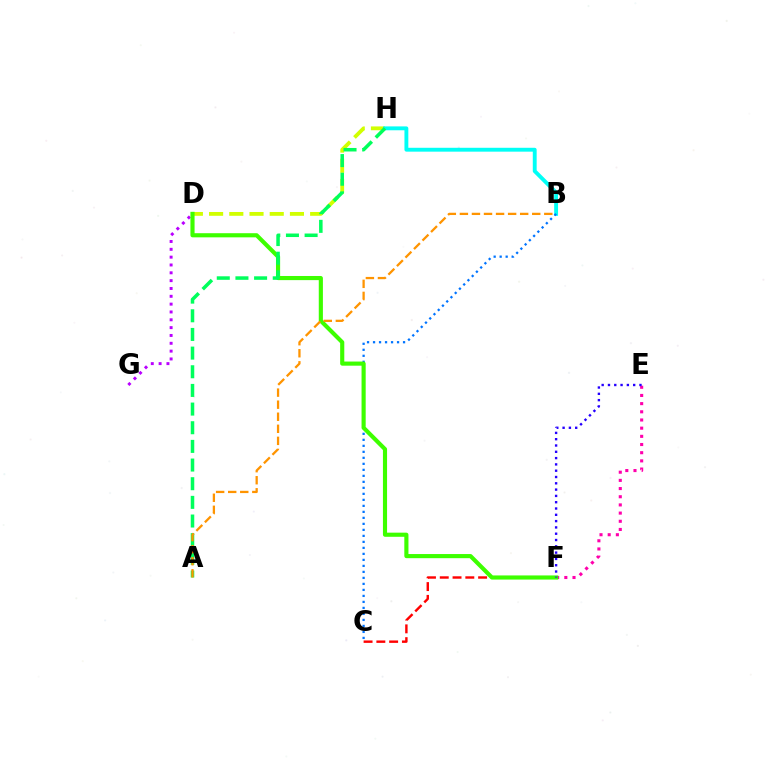{('C', 'F'): [{'color': '#ff0000', 'line_style': 'dashed', 'thickness': 1.74}], ('D', 'H'): [{'color': '#d1ff00', 'line_style': 'dashed', 'thickness': 2.75}], ('B', 'H'): [{'color': '#00fff6', 'line_style': 'solid', 'thickness': 2.79}], ('B', 'C'): [{'color': '#0074ff', 'line_style': 'dotted', 'thickness': 1.63}], ('E', 'F'): [{'color': '#ff00ac', 'line_style': 'dotted', 'thickness': 2.22}, {'color': '#2500ff', 'line_style': 'dotted', 'thickness': 1.71}], ('D', 'G'): [{'color': '#b900ff', 'line_style': 'dotted', 'thickness': 2.13}], ('D', 'F'): [{'color': '#3dff00', 'line_style': 'solid', 'thickness': 2.98}], ('A', 'H'): [{'color': '#00ff5c', 'line_style': 'dashed', 'thickness': 2.53}], ('A', 'B'): [{'color': '#ff9400', 'line_style': 'dashed', 'thickness': 1.64}]}